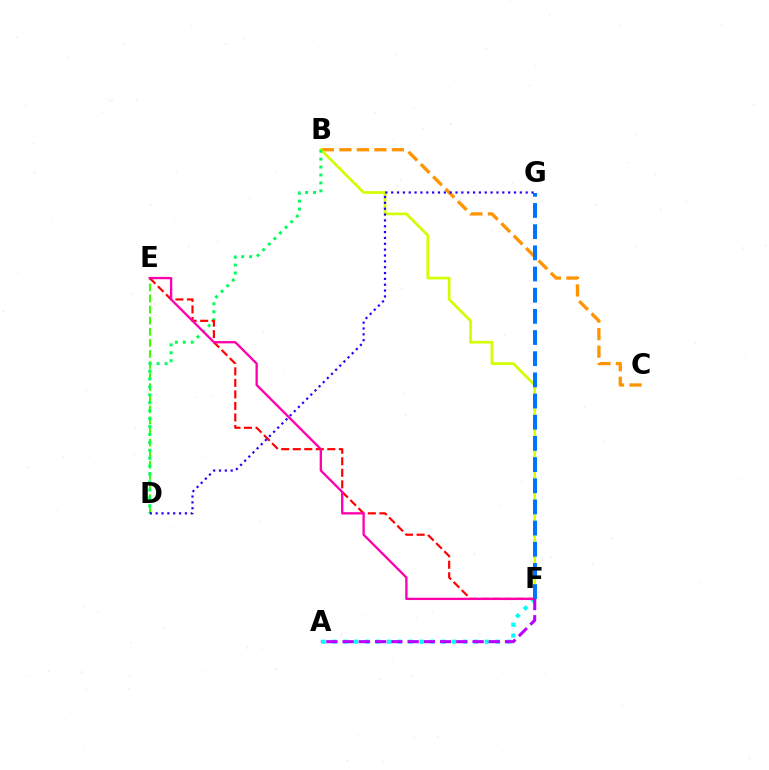{('B', 'C'): [{'color': '#ff9400', 'line_style': 'dashed', 'thickness': 2.38}], ('B', 'F'): [{'color': '#d1ff00', 'line_style': 'solid', 'thickness': 1.94}], ('A', 'F'): [{'color': '#00fff6', 'line_style': 'dotted', 'thickness': 2.96}, {'color': '#b900ff', 'line_style': 'dashed', 'thickness': 2.21}], ('D', 'E'): [{'color': '#3dff00', 'line_style': 'dashed', 'thickness': 1.51}], ('B', 'D'): [{'color': '#00ff5c', 'line_style': 'dotted', 'thickness': 2.15}], ('E', 'F'): [{'color': '#ff0000', 'line_style': 'dashed', 'thickness': 1.57}, {'color': '#ff00ac', 'line_style': 'solid', 'thickness': 1.67}], ('F', 'G'): [{'color': '#0074ff', 'line_style': 'dashed', 'thickness': 2.88}], ('D', 'G'): [{'color': '#2500ff', 'line_style': 'dotted', 'thickness': 1.59}]}